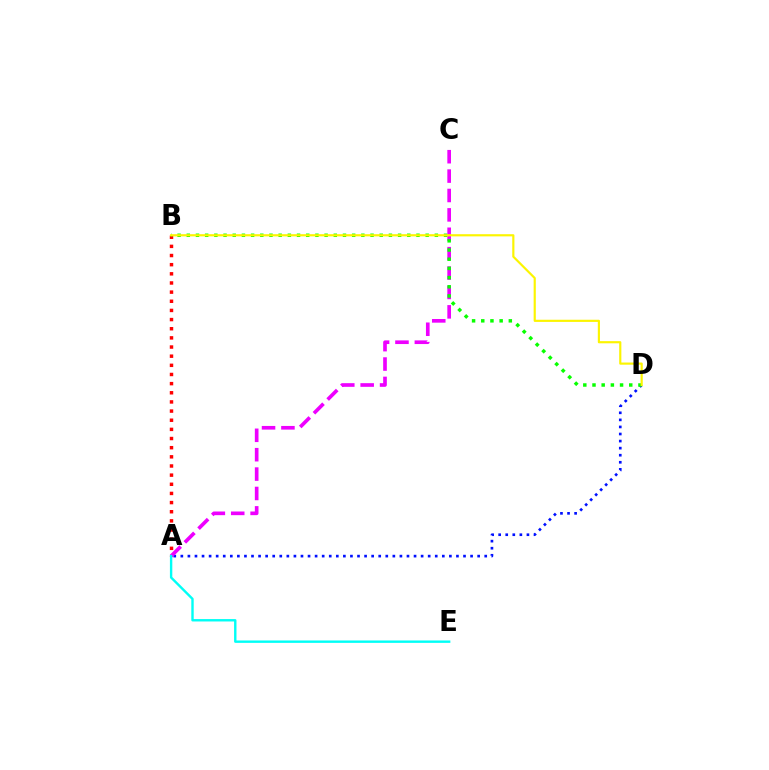{('A', 'B'): [{'color': '#ff0000', 'line_style': 'dotted', 'thickness': 2.49}], ('A', 'D'): [{'color': '#0010ff', 'line_style': 'dotted', 'thickness': 1.92}], ('A', 'C'): [{'color': '#ee00ff', 'line_style': 'dashed', 'thickness': 2.63}], ('B', 'D'): [{'color': '#08ff00', 'line_style': 'dotted', 'thickness': 2.5}, {'color': '#fcf500', 'line_style': 'solid', 'thickness': 1.56}], ('A', 'E'): [{'color': '#00fff6', 'line_style': 'solid', 'thickness': 1.73}]}